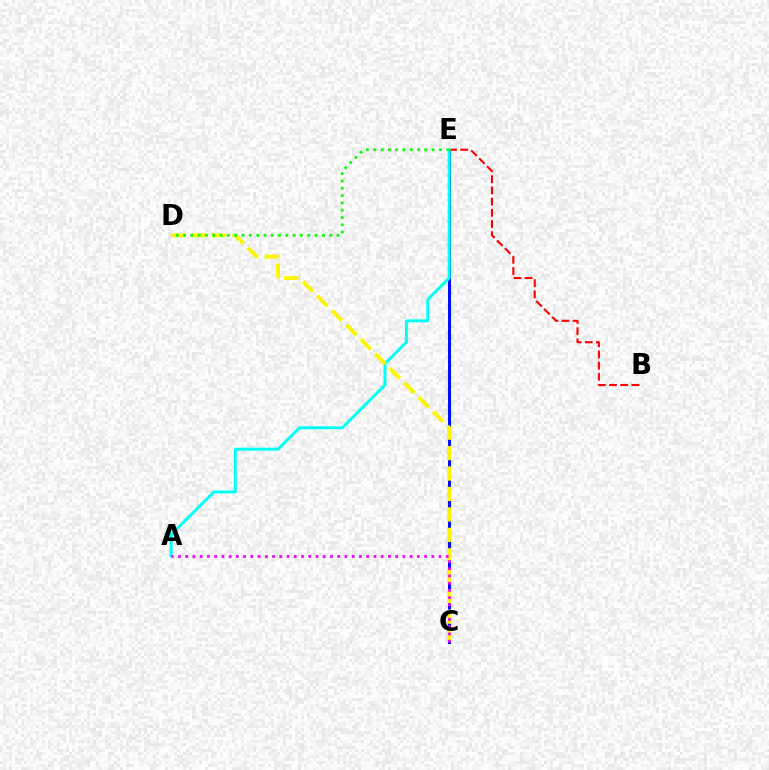{('C', 'E'): [{'color': '#0010ff', 'line_style': 'solid', 'thickness': 2.2}], ('B', 'E'): [{'color': '#ff0000', 'line_style': 'dashed', 'thickness': 1.52}], ('A', 'E'): [{'color': '#00fff6', 'line_style': 'solid', 'thickness': 2.11}], ('C', 'D'): [{'color': '#fcf500', 'line_style': 'dashed', 'thickness': 2.78}], ('D', 'E'): [{'color': '#08ff00', 'line_style': 'dotted', 'thickness': 1.99}], ('A', 'C'): [{'color': '#ee00ff', 'line_style': 'dotted', 'thickness': 1.97}]}